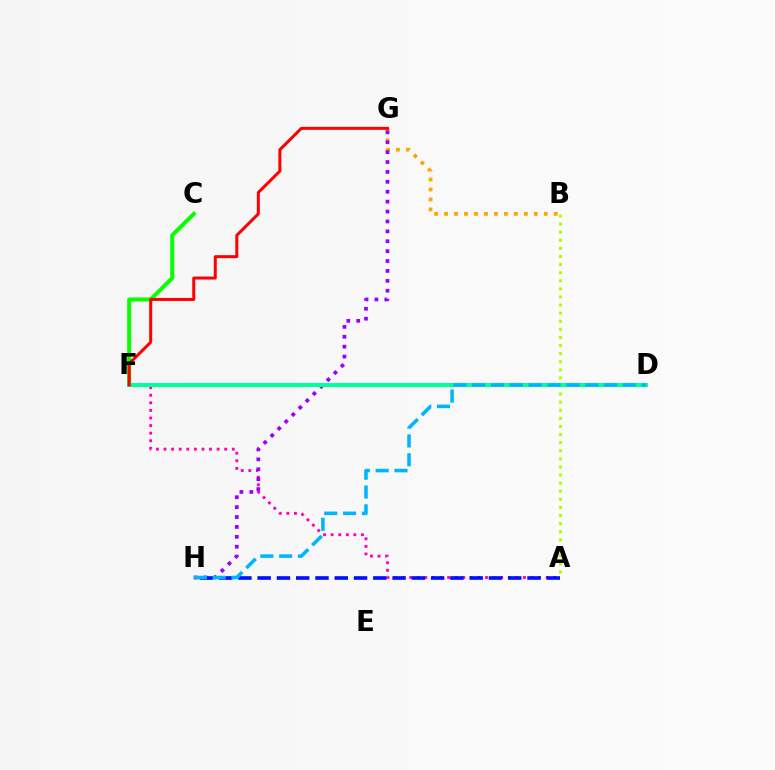{('A', 'B'): [{'color': '#b3ff00', 'line_style': 'dotted', 'thickness': 2.2}], ('B', 'G'): [{'color': '#ffa500', 'line_style': 'dotted', 'thickness': 2.71}], ('A', 'F'): [{'color': '#ff00bd', 'line_style': 'dotted', 'thickness': 2.06}], ('C', 'F'): [{'color': '#08ff00', 'line_style': 'solid', 'thickness': 2.88}], ('G', 'H'): [{'color': '#9b00ff', 'line_style': 'dotted', 'thickness': 2.69}], ('D', 'F'): [{'color': '#00ff9d', 'line_style': 'solid', 'thickness': 2.94}], ('A', 'H'): [{'color': '#0010ff', 'line_style': 'dashed', 'thickness': 2.62}], ('D', 'H'): [{'color': '#00b5ff', 'line_style': 'dashed', 'thickness': 2.56}], ('F', 'G'): [{'color': '#ff0000', 'line_style': 'solid', 'thickness': 2.16}]}